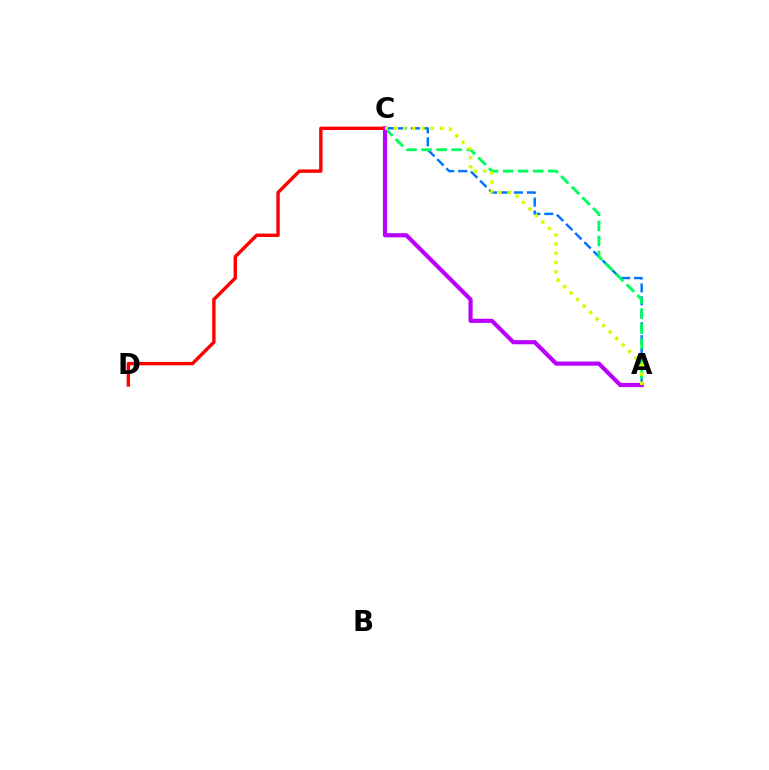{('A', 'C'): [{'color': '#0074ff', 'line_style': 'dashed', 'thickness': 1.76}, {'color': '#00ff5c', 'line_style': 'dashed', 'thickness': 2.05}, {'color': '#b900ff', 'line_style': 'solid', 'thickness': 2.99}, {'color': '#d1ff00', 'line_style': 'dotted', 'thickness': 2.5}], ('C', 'D'): [{'color': '#ff0000', 'line_style': 'solid', 'thickness': 2.45}]}